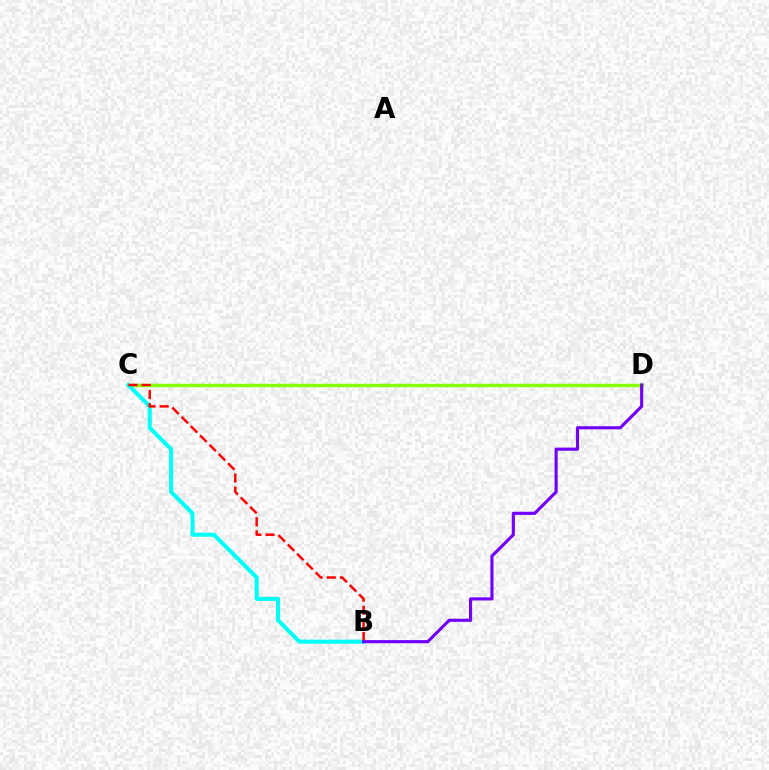{('C', 'D'): [{'color': '#84ff00', 'line_style': 'solid', 'thickness': 2.49}], ('B', 'C'): [{'color': '#00fff6', 'line_style': 'solid', 'thickness': 2.91}, {'color': '#ff0000', 'line_style': 'dashed', 'thickness': 1.79}], ('B', 'D'): [{'color': '#7200ff', 'line_style': 'solid', 'thickness': 2.26}]}